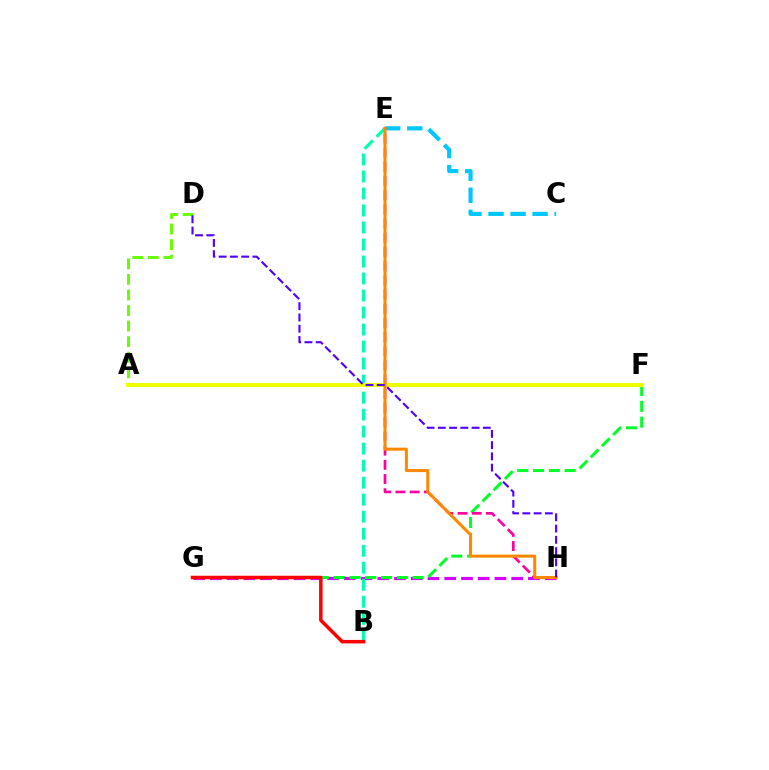{('A', 'F'): [{'color': '#003fff', 'line_style': 'dashed', 'thickness': 1.74}, {'color': '#eeff00', 'line_style': 'solid', 'thickness': 2.92}], ('G', 'H'): [{'color': '#d600ff', 'line_style': 'dashed', 'thickness': 2.27}], ('C', 'E'): [{'color': '#00c7ff', 'line_style': 'dashed', 'thickness': 2.99}], ('B', 'E'): [{'color': '#00ffaf', 'line_style': 'dashed', 'thickness': 2.31}], ('F', 'G'): [{'color': '#00ff27', 'line_style': 'dashed', 'thickness': 2.15}], ('B', 'G'): [{'color': '#ff0000', 'line_style': 'solid', 'thickness': 2.53}], ('A', 'D'): [{'color': '#66ff00', 'line_style': 'dashed', 'thickness': 2.11}], ('E', 'H'): [{'color': '#ff00a0', 'line_style': 'dashed', 'thickness': 1.93}, {'color': '#ff8800', 'line_style': 'solid', 'thickness': 2.18}], ('D', 'H'): [{'color': '#4f00ff', 'line_style': 'dashed', 'thickness': 1.53}]}